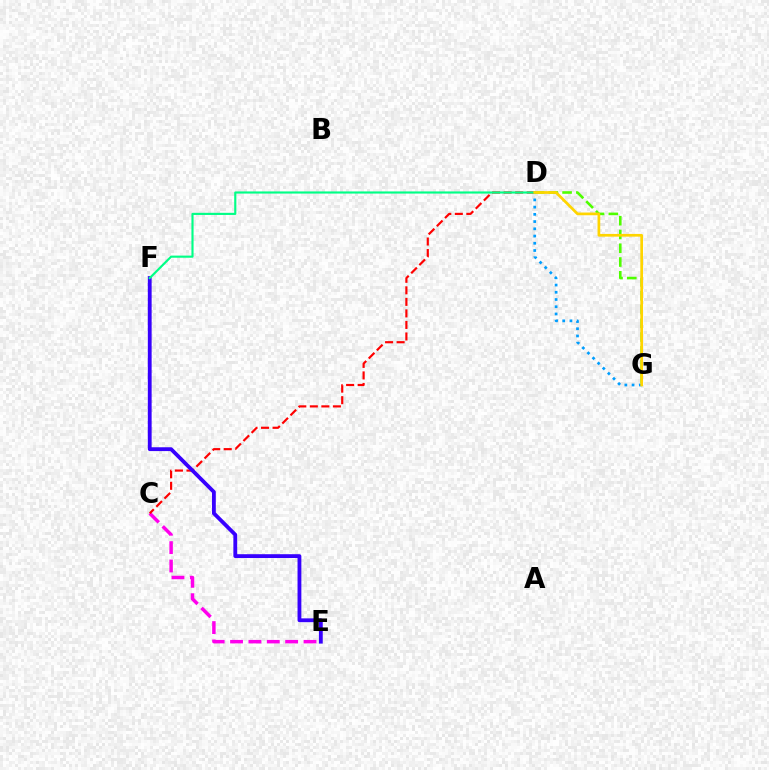{('C', 'E'): [{'color': '#ff00ed', 'line_style': 'dashed', 'thickness': 2.5}], ('D', 'G'): [{'color': '#4fff00', 'line_style': 'dashed', 'thickness': 1.87}, {'color': '#009eff', 'line_style': 'dotted', 'thickness': 1.96}, {'color': '#ffd500', 'line_style': 'solid', 'thickness': 1.95}], ('C', 'D'): [{'color': '#ff0000', 'line_style': 'dashed', 'thickness': 1.57}], ('E', 'F'): [{'color': '#3700ff', 'line_style': 'solid', 'thickness': 2.75}], ('D', 'F'): [{'color': '#00ff86', 'line_style': 'solid', 'thickness': 1.54}]}